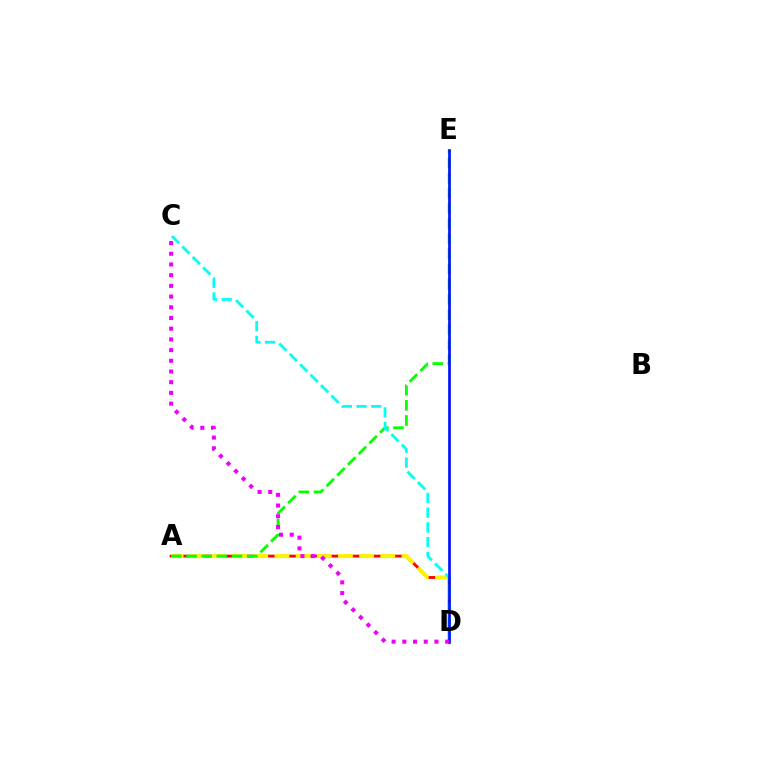{('A', 'D'): [{'color': '#ff0000', 'line_style': 'solid', 'thickness': 2.06}, {'color': '#fcf500', 'line_style': 'dashed', 'thickness': 2.88}], ('A', 'E'): [{'color': '#08ff00', 'line_style': 'dashed', 'thickness': 2.06}], ('C', 'D'): [{'color': '#00fff6', 'line_style': 'dashed', 'thickness': 2.0}, {'color': '#ee00ff', 'line_style': 'dotted', 'thickness': 2.91}], ('D', 'E'): [{'color': '#0010ff', 'line_style': 'solid', 'thickness': 1.93}]}